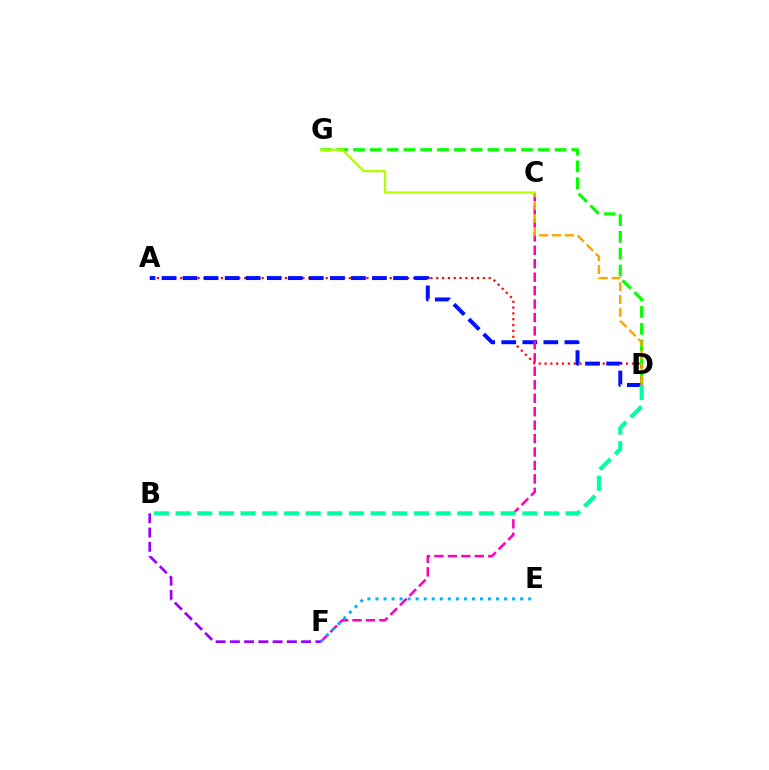{('D', 'G'): [{'color': '#08ff00', 'line_style': 'dashed', 'thickness': 2.28}], ('A', 'D'): [{'color': '#ff0000', 'line_style': 'dotted', 'thickness': 1.58}, {'color': '#0010ff', 'line_style': 'dashed', 'thickness': 2.86}], ('C', 'F'): [{'color': '#ff00bd', 'line_style': 'dashed', 'thickness': 1.83}], ('C', 'D'): [{'color': '#ffa500', 'line_style': 'dashed', 'thickness': 1.74}], ('E', 'F'): [{'color': '#00b5ff', 'line_style': 'dotted', 'thickness': 2.18}], ('B', 'D'): [{'color': '#00ff9d', 'line_style': 'dashed', 'thickness': 2.94}], ('B', 'F'): [{'color': '#9b00ff', 'line_style': 'dashed', 'thickness': 1.93}], ('C', 'G'): [{'color': '#b3ff00', 'line_style': 'solid', 'thickness': 1.65}]}